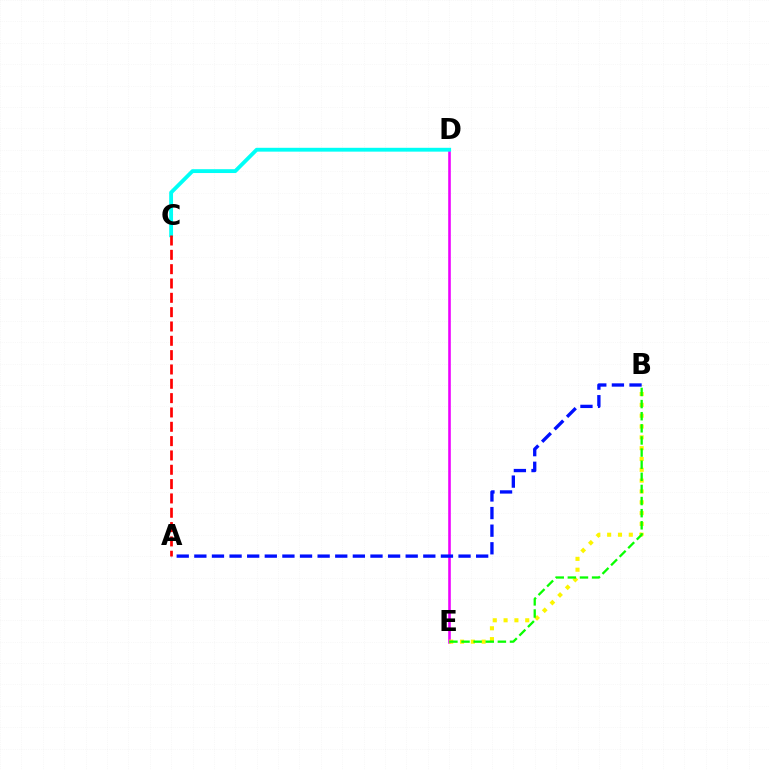{('D', 'E'): [{'color': '#ee00ff', 'line_style': 'solid', 'thickness': 1.87}], ('B', 'E'): [{'color': '#fcf500', 'line_style': 'dotted', 'thickness': 2.94}, {'color': '#08ff00', 'line_style': 'dashed', 'thickness': 1.65}], ('A', 'B'): [{'color': '#0010ff', 'line_style': 'dashed', 'thickness': 2.39}], ('C', 'D'): [{'color': '#00fff6', 'line_style': 'solid', 'thickness': 2.76}], ('A', 'C'): [{'color': '#ff0000', 'line_style': 'dashed', 'thickness': 1.95}]}